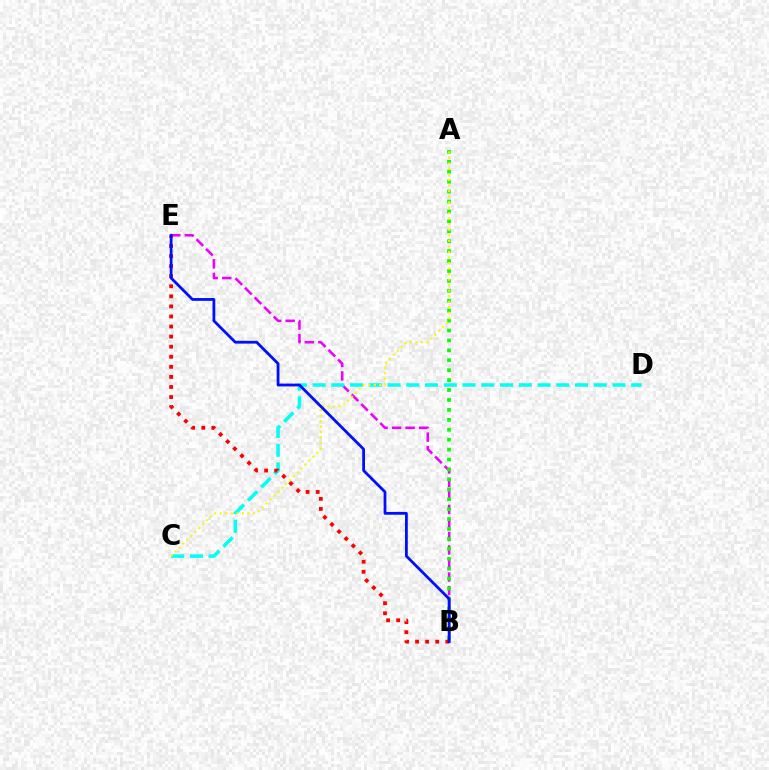{('B', 'E'): [{'color': '#ee00ff', 'line_style': 'dashed', 'thickness': 1.84}, {'color': '#ff0000', 'line_style': 'dotted', 'thickness': 2.74}, {'color': '#0010ff', 'line_style': 'solid', 'thickness': 2.01}], ('A', 'B'): [{'color': '#08ff00', 'line_style': 'dotted', 'thickness': 2.7}], ('C', 'D'): [{'color': '#00fff6', 'line_style': 'dashed', 'thickness': 2.55}], ('A', 'C'): [{'color': '#fcf500', 'line_style': 'dotted', 'thickness': 1.5}]}